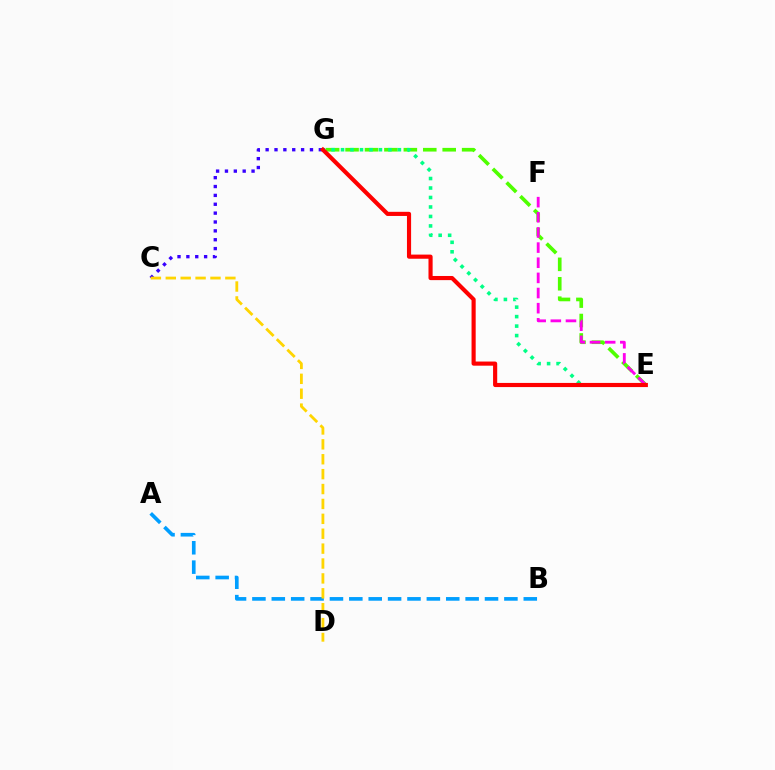{('E', 'G'): [{'color': '#4fff00', 'line_style': 'dashed', 'thickness': 2.64}, {'color': '#00ff86', 'line_style': 'dotted', 'thickness': 2.58}, {'color': '#ff0000', 'line_style': 'solid', 'thickness': 2.98}], ('C', 'G'): [{'color': '#3700ff', 'line_style': 'dotted', 'thickness': 2.41}], ('A', 'B'): [{'color': '#009eff', 'line_style': 'dashed', 'thickness': 2.63}], ('C', 'D'): [{'color': '#ffd500', 'line_style': 'dashed', 'thickness': 2.02}], ('E', 'F'): [{'color': '#ff00ed', 'line_style': 'dashed', 'thickness': 2.06}]}